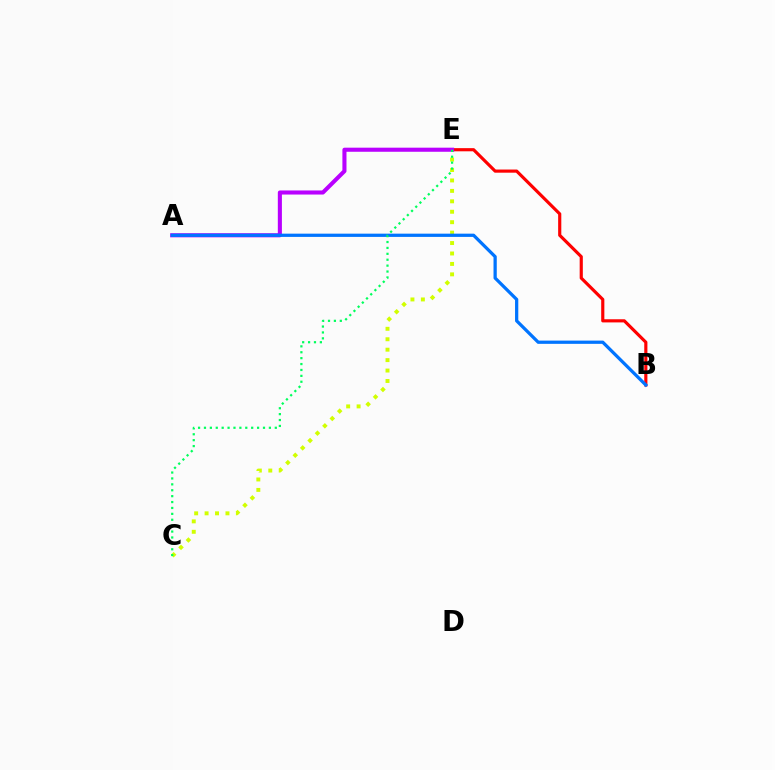{('B', 'E'): [{'color': '#ff0000', 'line_style': 'solid', 'thickness': 2.27}], ('C', 'E'): [{'color': '#d1ff00', 'line_style': 'dotted', 'thickness': 2.83}, {'color': '#00ff5c', 'line_style': 'dotted', 'thickness': 1.6}], ('A', 'E'): [{'color': '#b900ff', 'line_style': 'solid', 'thickness': 2.94}], ('A', 'B'): [{'color': '#0074ff', 'line_style': 'solid', 'thickness': 2.34}]}